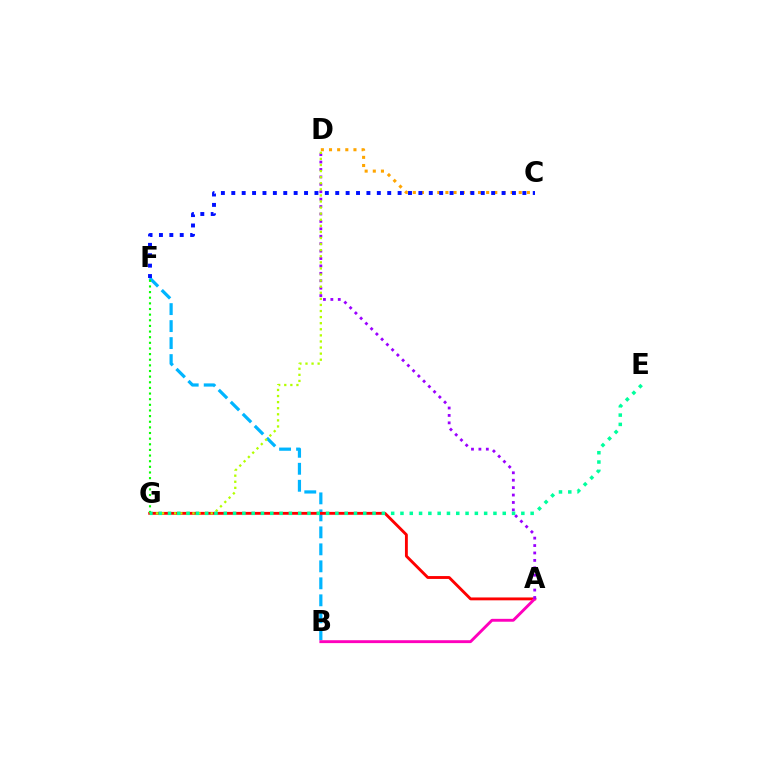{('B', 'F'): [{'color': '#00b5ff', 'line_style': 'dashed', 'thickness': 2.31}], ('C', 'D'): [{'color': '#ffa500', 'line_style': 'dotted', 'thickness': 2.21}], ('A', 'G'): [{'color': '#ff0000', 'line_style': 'solid', 'thickness': 2.07}], ('A', 'B'): [{'color': '#ff00bd', 'line_style': 'solid', 'thickness': 2.08}], ('C', 'F'): [{'color': '#0010ff', 'line_style': 'dotted', 'thickness': 2.82}], ('A', 'D'): [{'color': '#9b00ff', 'line_style': 'dotted', 'thickness': 2.02}], ('F', 'G'): [{'color': '#08ff00', 'line_style': 'dotted', 'thickness': 1.53}], ('D', 'G'): [{'color': '#b3ff00', 'line_style': 'dotted', 'thickness': 1.65}], ('E', 'G'): [{'color': '#00ff9d', 'line_style': 'dotted', 'thickness': 2.53}]}